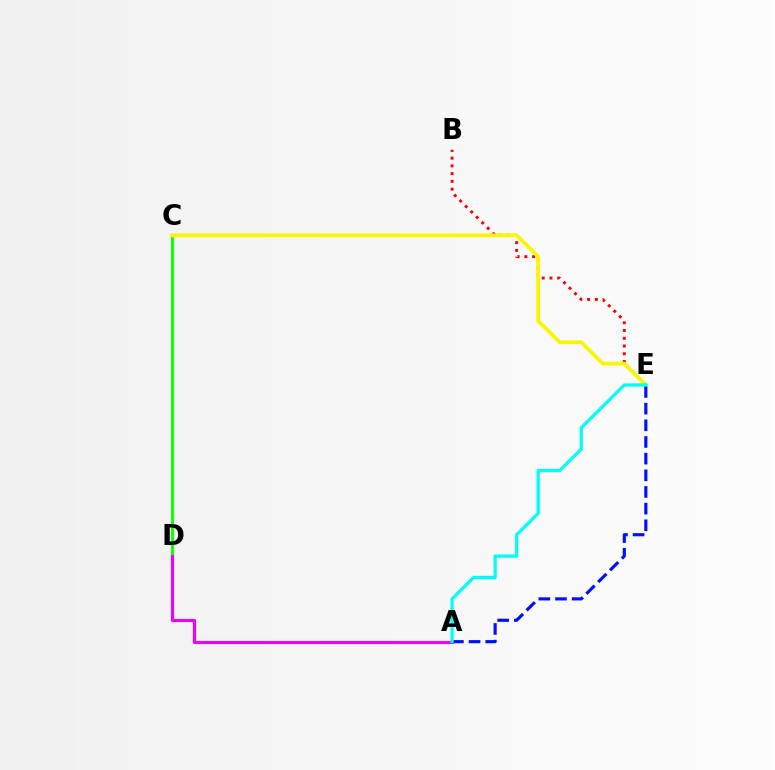{('C', 'D'): [{'color': '#08ff00', 'line_style': 'solid', 'thickness': 2.05}], ('A', 'D'): [{'color': '#ee00ff', 'line_style': 'solid', 'thickness': 2.22}], ('B', 'E'): [{'color': '#ff0000', 'line_style': 'dotted', 'thickness': 2.1}], ('C', 'E'): [{'color': '#fcf500', 'line_style': 'solid', 'thickness': 2.7}], ('A', 'E'): [{'color': '#0010ff', 'line_style': 'dashed', 'thickness': 2.26}, {'color': '#00fff6', 'line_style': 'solid', 'thickness': 2.34}]}